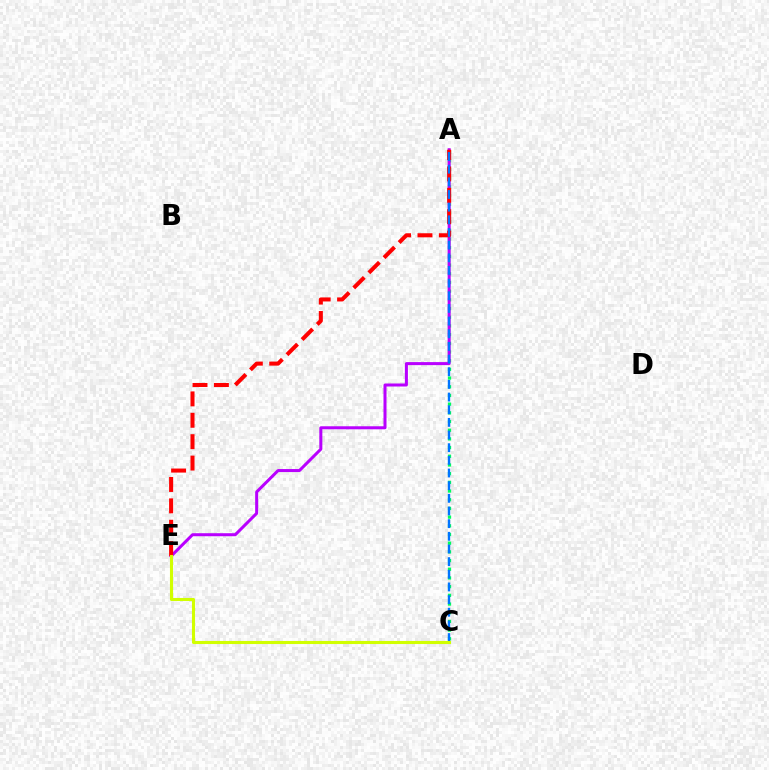{('A', 'C'): [{'color': '#00ff5c', 'line_style': 'dotted', 'thickness': 2.36}, {'color': '#0074ff', 'line_style': 'dashed', 'thickness': 1.72}], ('A', 'E'): [{'color': '#b900ff', 'line_style': 'solid', 'thickness': 2.17}, {'color': '#ff0000', 'line_style': 'dashed', 'thickness': 2.91}], ('C', 'E'): [{'color': '#d1ff00', 'line_style': 'solid', 'thickness': 2.22}]}